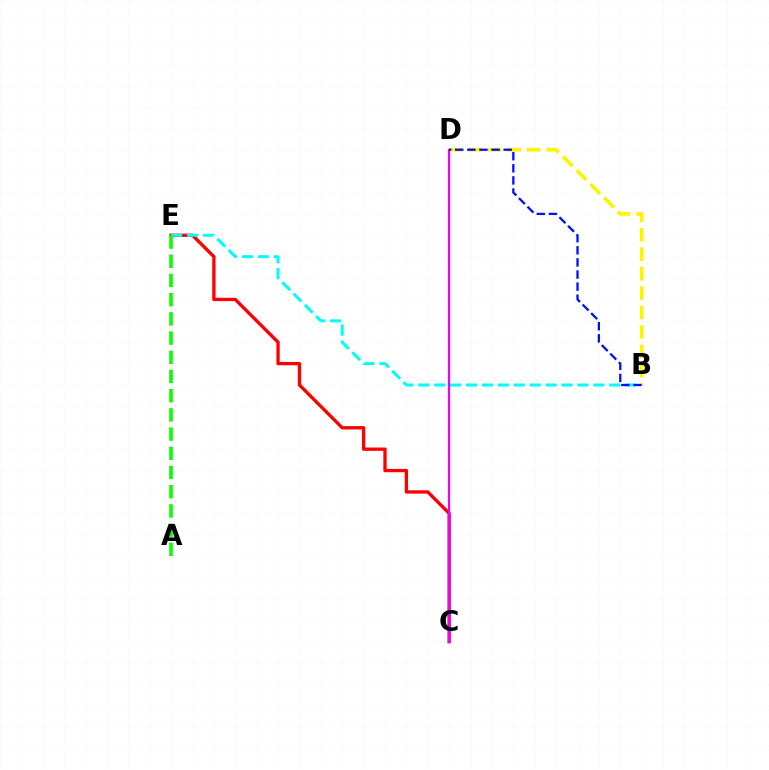{('C', 'E'): [{'color': '#ff0000', 'line_style': 'solid', 'thickness': 2.39}], ('B', 'D'): [{'color': '#fcf500', 'line_style': 'dashed', 'thickness': 2.64}, {'color': '#0010ff', 'line_style': 'dashed', 'thickness': 1.65}], ('B', 'E'): [{'color': '#00fff6', 'line_style': 'dashed', 'thickness': 2.16}], ('C', 'D'): [{'color': '#ee00ff', 'line_style': 'solid', 'thickness': 1.63}], ('A', 'E'): [{'color': '#08ff00', 'line_style': 'dashed', 'thickness': 2.61}]}